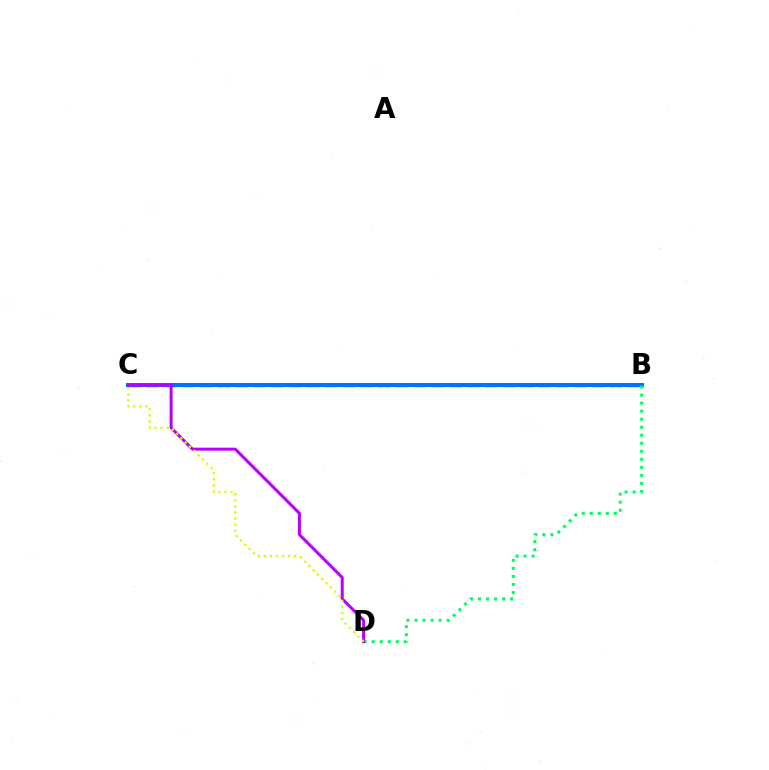{('B', 'C'): [{'color': '#ff0000', 'line_style': 'dashed', 'thickness': 2.42}, {'color': '#0074ff', 'line_style': 'solid', 'thickness': 2.9}], ('B', 'D'): [{'color': '#00ff5c', 'line_style': 'dotted', 'thickness': 2.18}], ('C', 'D'): [{'color': '#b900ff', 'line_style': 'solid', 'thickness': 2.16}, {'color': '#d1ff00', 'line_style': 'dotted', 'thickness': 1.65}]}